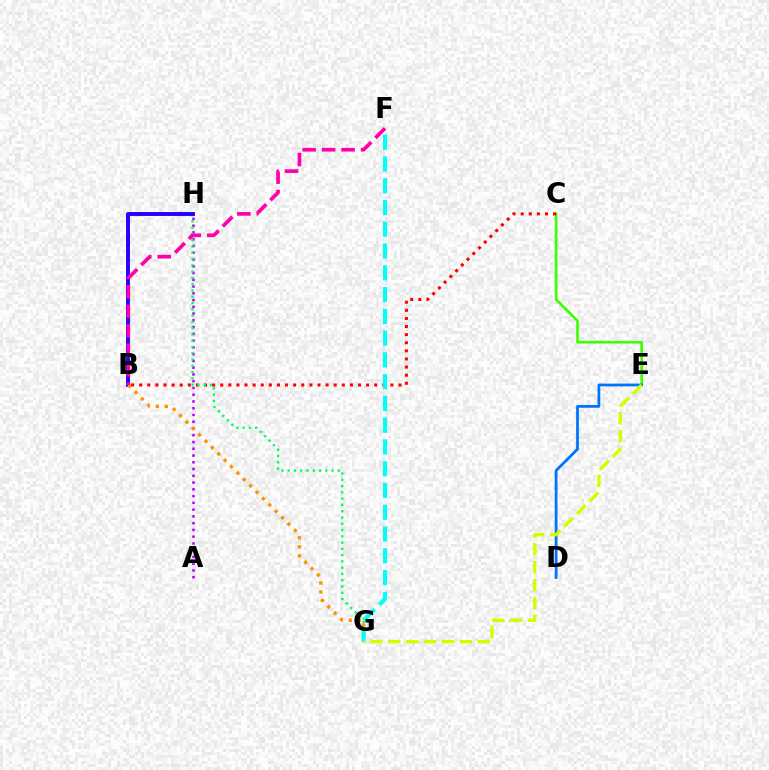{('C', 'E'): [{'color': '#3dff00', 'line_style': 'solid', 'thickness': 1.9}], ('A', 'H'): [{'color': '#b900ff', 'line_style': 'dotted', 'thickness': 1.84}], ('B', 'C'): [{'color': '#ff0000', 'line_style': 'dotted', 'thickness': 2.2}], ('G', 'H'): [{'color': '#00ff5c', 'line_style': 'dotted', 'thickness': 1.71}], ('B', 'H'): [{'color': '#2500ff', 'line_style': 'solid', 'thickness': 2.81}], ('D', 'E'): [{'color': '#0074ff', 'line_style': 'solid', 'thickness': 2.0}], ('B', 'G'): [{'color': '#ff9400', 'line_style': 'dotted', 'thickness': 2.45}], ('F', 'G'): [{'color': '#00fff6', 'line_style': 'dashed', 'thickness': 2.96}], ('B', 'F'): [{'color': '#ff00ac', 'line_style': 'dashed', 'thickness': 2.65}], ('E', 'G'): [{'color': '#d1ff00', 'line_style': 'dashed', 'thickness': 2.43}]}